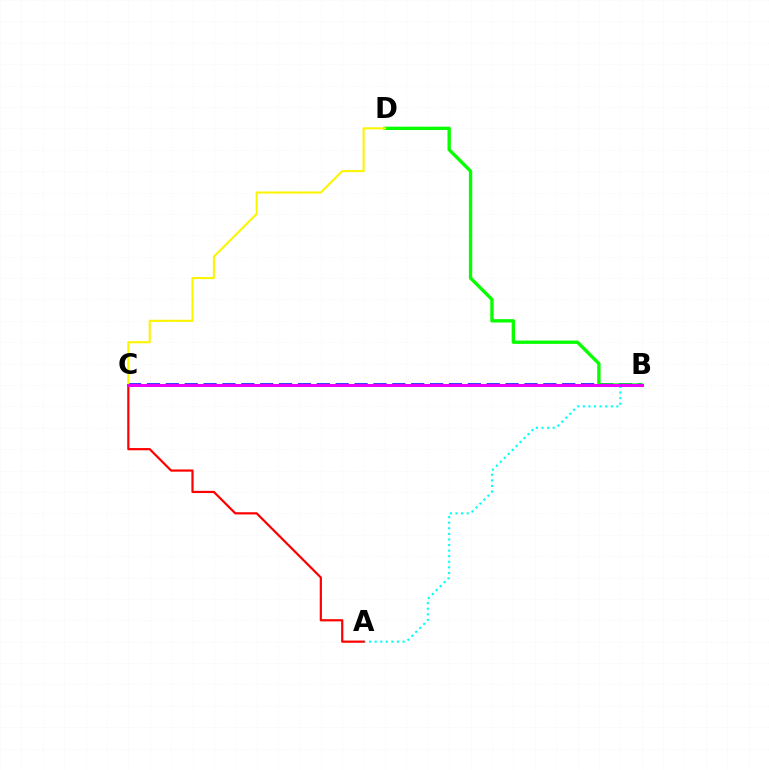{('B', 'C'): [{'color': '#0010ff', 'line_style': 'dashed', 'thickness': 2.56}, {'color': '#ee00ff', 'line_style': 'solid', 'thickness': 2.16}], ('B', 'D'): [{'color': '#08ff00', 'line_style': 'solid', 'thickness': 2.41}], ('A', 'B'): [{'color': '#00fff6', 'line_style': 'dotted', 'thickness': 1.52}], ('A', 'C'): [{'color': '#ff0000', 'line_style': 'solid', 'thickness': 1.59}], ('C', 'D'): [{'color': '#fcf500', 'line_style': 'solid', 'thickness': 1.5}]}